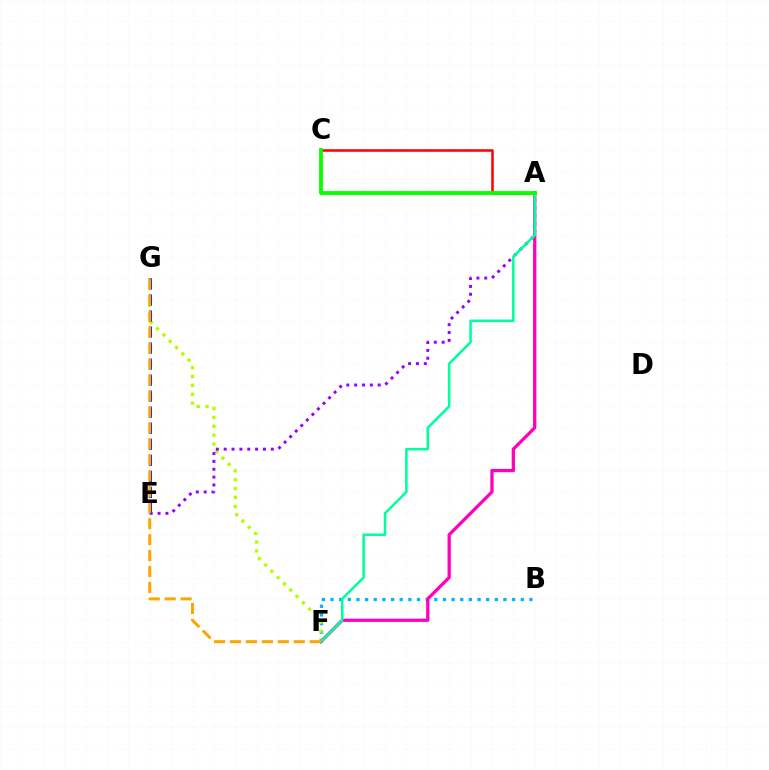{('B', 'F'): [{'color': '#00b5ff', 'line_style': 'dotted', 'thickness': 2.35}], ('A', 'C'): [{'color': '#ff0000', 'line_style': 'solid', 'thickness': 1.83}, {'color': '#08ff00', 'line_style': 'solid', 'thickness': 2.77}], ('F', 'G'): [{'color': '#b3ff00', 'line_style': 'dotted', 'thickness': 2.42}, {'color': '#ffa500', 'line_style': 'dashed', 'thickness': 2.17}], ('A', 'E'): [{'color': '#9b00ff', 'line_style': 'dotted', 'thickness': 2.13}], ('A', 'F'): [{'color': '#ff00bd', 'line_style': 'solid', 'thickness': 2.35}, {'color': '#00ff9d', 'line_style': 'solid', 'thickness': 1.84}], ('E', 'G'): [{'color': '#0010ff', 'line_style': 'dashed', 'thickness': 2.18}]}